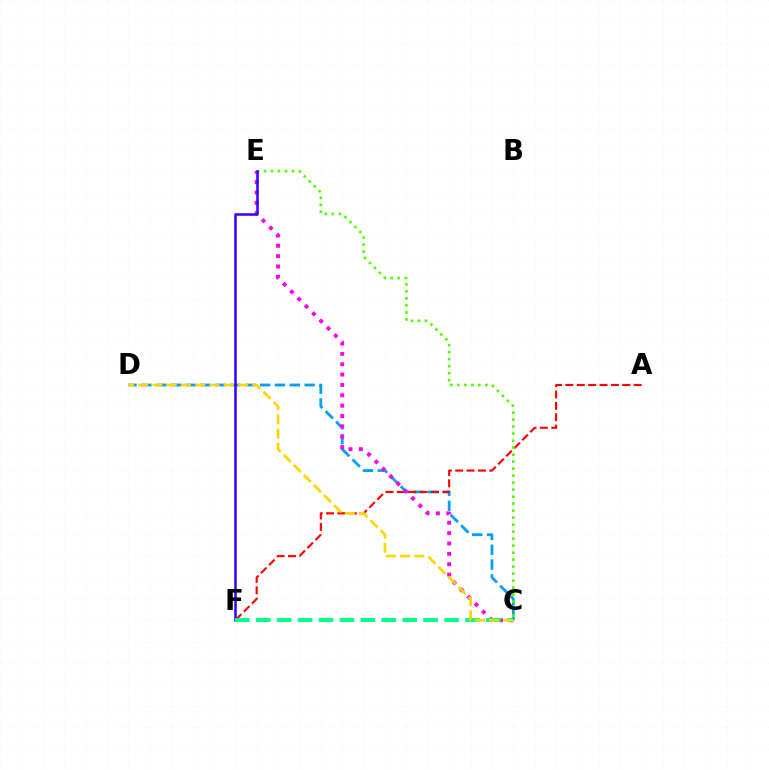{('C', 'D'): [{'color': '#009eff', 'line_style': 'dashed', 'thickness': 2.02}, {'color': '#ffd500', 'line_style': 'dashed', 'thickness': 1.93}], ('A', 'F'): [{'color': '#ff0000', 'line_style': 'dashed', 'thickness': 1.55}], ('C', 'E'): [{'color': '#4fff00', 'line_style': 'dotted', 'thickness': 1.9}, {'color': '#ff00ed', 'line_style': 'dotted', 'thickness': 2.81}], ('E', 'F'): [{'color': '#3700ff', 'line_style': 'solid', 'thickness': 1.82}], ('C', 'F'): [{'color': '#00ff86', 'line_style': 'dashed', 'thickness': 2.84}]}